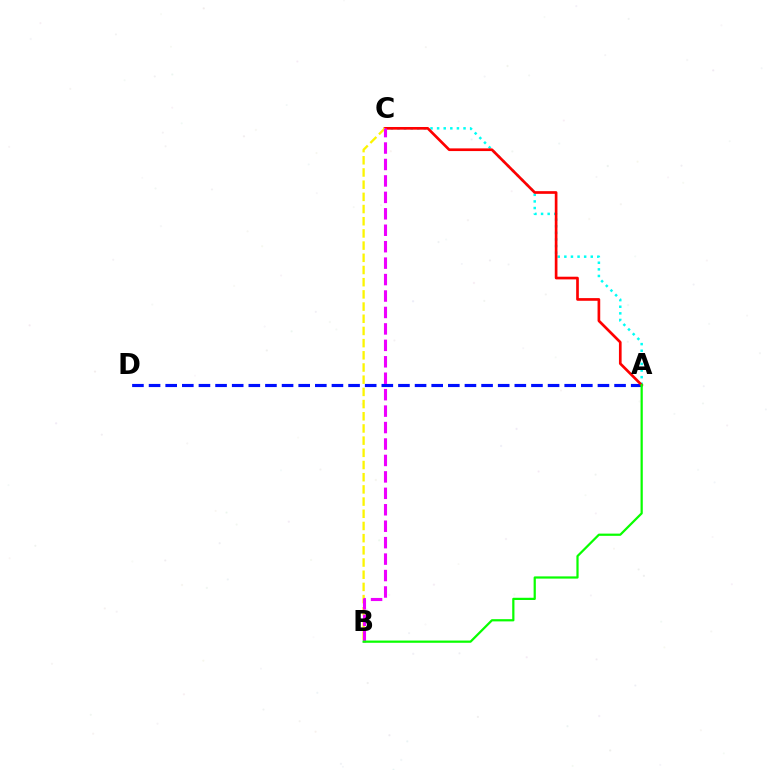{('A', 'C'): [{'color': '#00fff6', 'line_style': 'dotted', 'thickness': 1.79}, {'color': '#ff0000', 'line_style': 'solid', 'thickness': 1.93}], ('A', 'D'): [{'color': '#0010ff', 'line_style': 'dashed', 'thickness': 2.26}], ('B', 'C'): [{'color': '#fcf500', 'line_style': 'dashed', 'thickness': 1.66}, {'color': '#ee00ff', 'line_style': 'dashed', 'thickness': 2.23}], ('A', 'B'): [{'color': '#08ff00', 'line_style': 'solid', 'thickness': 1.6}]}